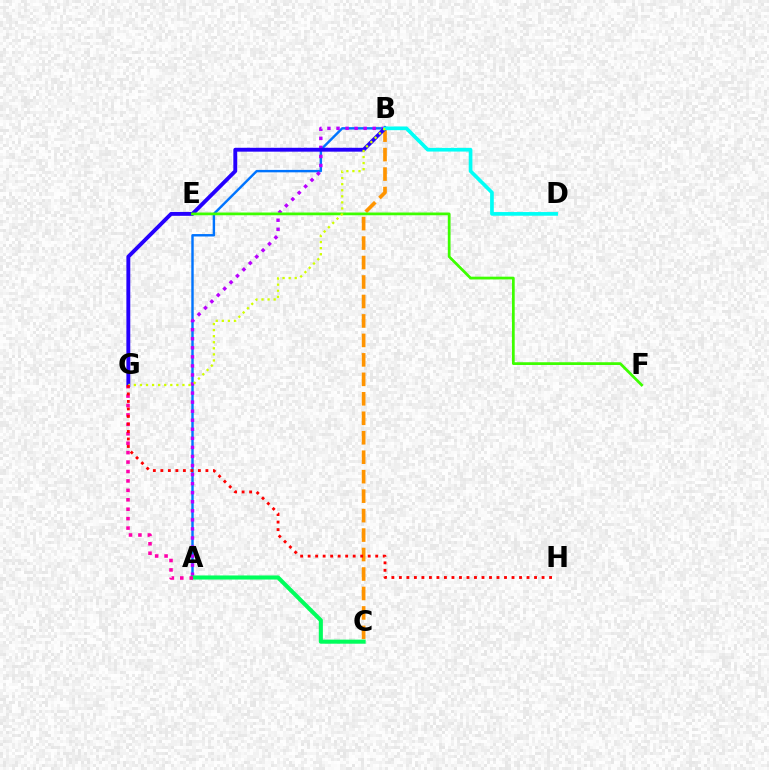{('A', 'B'): [{'color': '#0074ff', 'line_style': 'solid', 'thickness': 1.75}, {'color': '#b900ff', 'line_style': 'dotted', 'thickness': 2.46}], ('B', 'C'): [{'color': '#ff9400', 'line_style': 'dashed', 'thickness': 2.64}], ('B', 'G'): [{'color': '#2500ff', 'line_style': 'solid', 'thickness': 2.79}, {'color': '#d1ff00', 'line_style': 'dotted', 'thickness': 1.65}], ('A', 'C'): [{'color': '#00ff5c', 'line_style': 'solid', 'thickness': 2.94}], ('A', 'G'): [{'color': '#ff00ac', 'line_style': 'dotted', 'thickness': 2.56}], ('B', 'D'): [{'color': '#00fff6', 'line_style': 'solid', 'thickness': 2.64}], ('E', 'F'): [{'color': '#3dff00', 'line_style': 'solid', 'thickness': 1.98}], ('G', 'H'): [{'color': '#ff0000', 'line_style': 'dotted', 'thickness': 2.04}]}